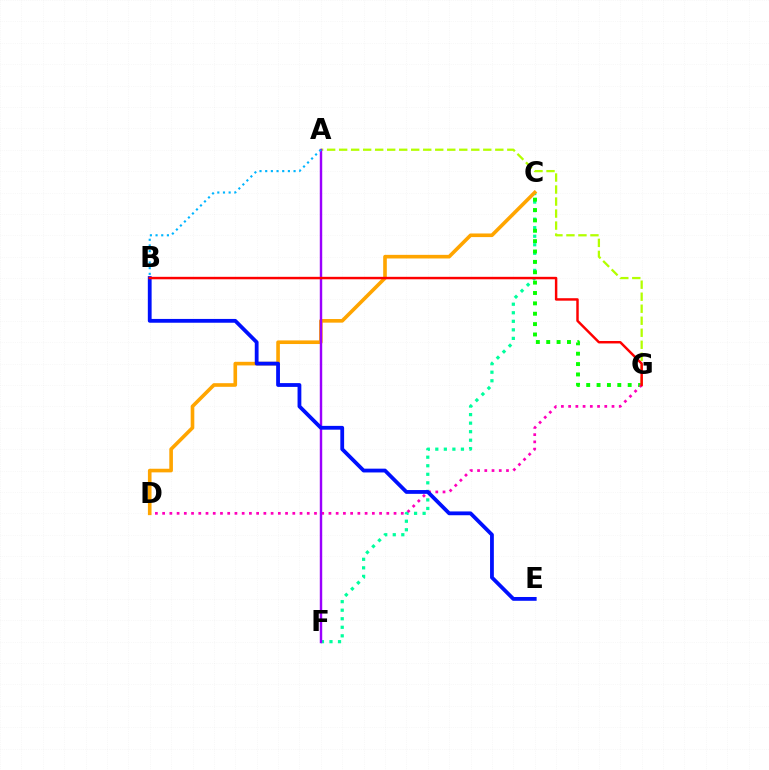{('C', 'F'): [{'color': '#00ff9d', 'line_style': 'dotted', 'thickness': 2.32}], ('C', 'G'): [{'color': '#08ff00', 'line_style': 'dotted', 'thickness': 2.82}], ('A', 'G'): [{'color': '#b3ff00', 'line_style': 'dashed', 'thickness': 1.63}], ('D', 'G'): [{'color': '#ff00bd', 'line_style': 'dotted', 'thickness': 1.96}], ('C', 'D'): [{'color': '#ffa500', 'line_style': 'solid', 'thickness': 2.61}], ('A', 'F'): [{'color': '#9b00ff', 'line_style': 'solid', 'thickness': 1.75}], ('A', 'B'): [{'color': '#00b5ff', 'line_style': 'dotted', 'thickness': 1.54}], ('B', 'E'): [{'color': '#0010ff', 'line_style': 'solid', 'thickness': 2.74}], ('B', 'G'): [{'color': '#ff0000', 'line_style': 'solid', 'thickness': 1.77}]}